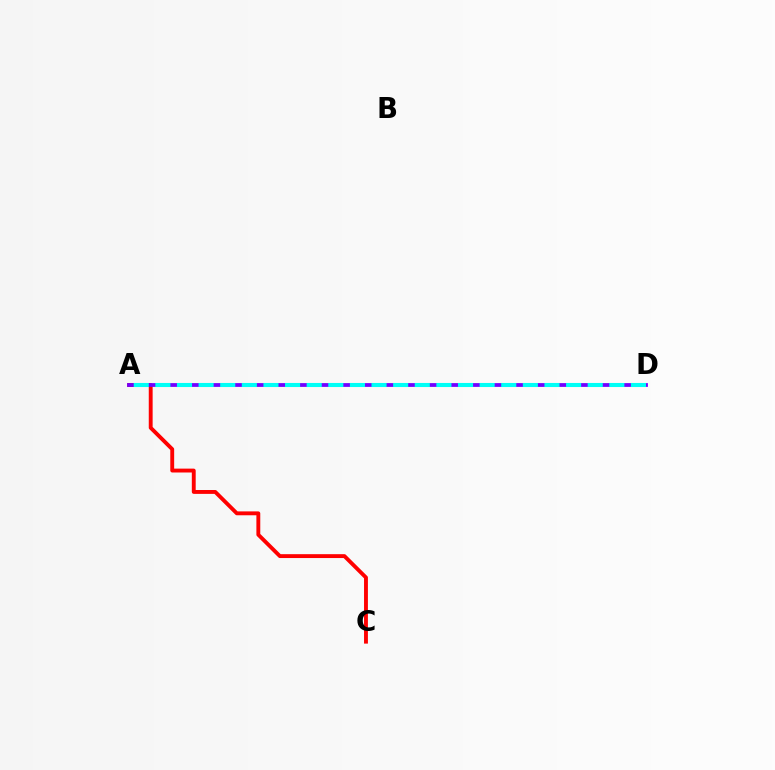{('A', 'C'): [{'color': '#ff0000', 'line_style': 'solid', 'thickness': 2.79}], ('A', 'D'): [{'color': '#84ff00', 'line_style': 'dotted', 'thickness': 1.64}, {'color': '#7200ff', 'line_style': 'solid', 'thickness': 2.72}, {'color': '#00fff6', 'line_style': 'dashed', 'thickness': 2.94}]}